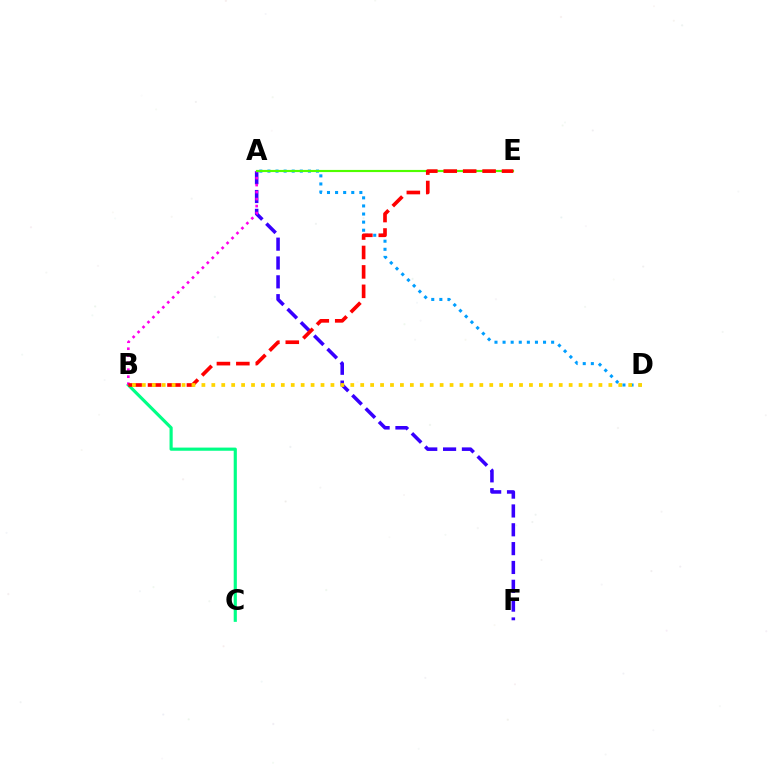{('A', 'D'): [{'color': '#009eff', 'line_style': 'dotted', 'thickness': 2.2}], ('B', 'C'): [{'color': '#00ff86', 'line_style': 'solid', 'thickness': 2.27}], ('A', 'F'): [{'color': '#3700ff', 'line_style': 'dashed', 'thickness': 2.56}], ('A', 'B'): [{'color': '#ff00ed', 'line_style': 'dotted', 'thickness': 1.9}], ('A', 'E'): [{'color': '#4fff00', 'line_style': 'solid', 'thickness': 1.54}], ('B', 'E'): [{'color': '#ff0000', 'line_style': 'dashed', 'thickness': 2.64}], ('B', 'D'): [{'color': '#ffd500', 'line_style': 'dotted', 'thickness': 2.7}]}